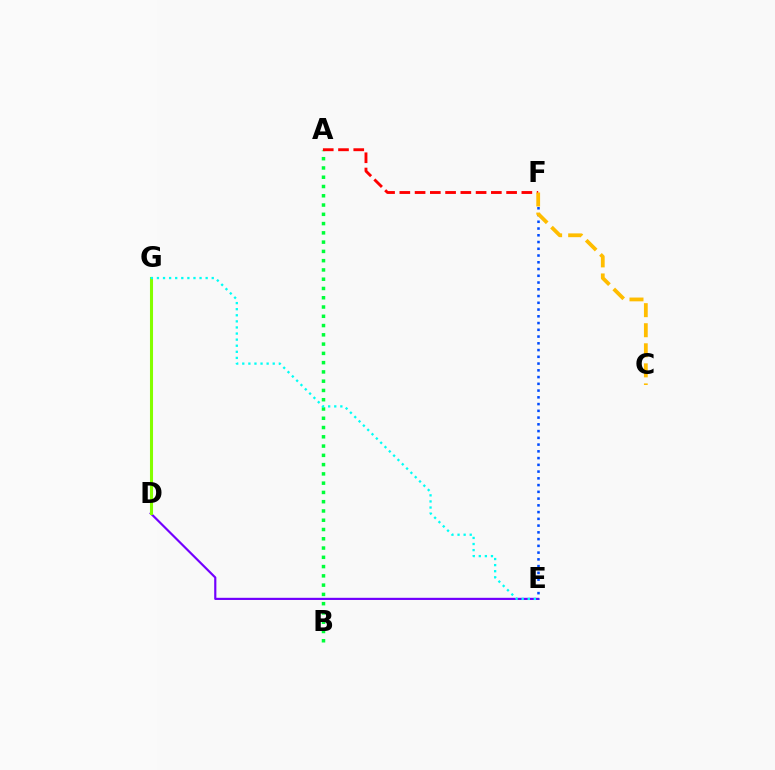{('A', 'B'): [{'color': '#00ff39', 'line_style': 'dotted', 'thickness': 2.52}], ('D', 'G'): [{'color': '#ff00cf', 'line_style': 'dashed', 'thickness': 2.04}, {'color': '#84ff00', 'line_style': 'solid', 'thickness': 2.21}], ('D', 'E'): [{'color': '#7200ff', 'line_style': 'solid', 'thickness': 1.56}], ('E', 'F'): [{'color': '#004bff', 'line_style': 'dotted', 'thickness': 1.83}], ('E', 'G'): [{'color': '#00fff6', 'line_style': 'dotted', 'thickness': 1.65}], ('A', 'F'): [{'color': '#ff0000', 'line_style': 'dashed', 'thickness': 2.07}], ('C', 'F'): [{'color': '#ffbd00', 'line_style': 'dashed', 'thickness': 2.73}]}